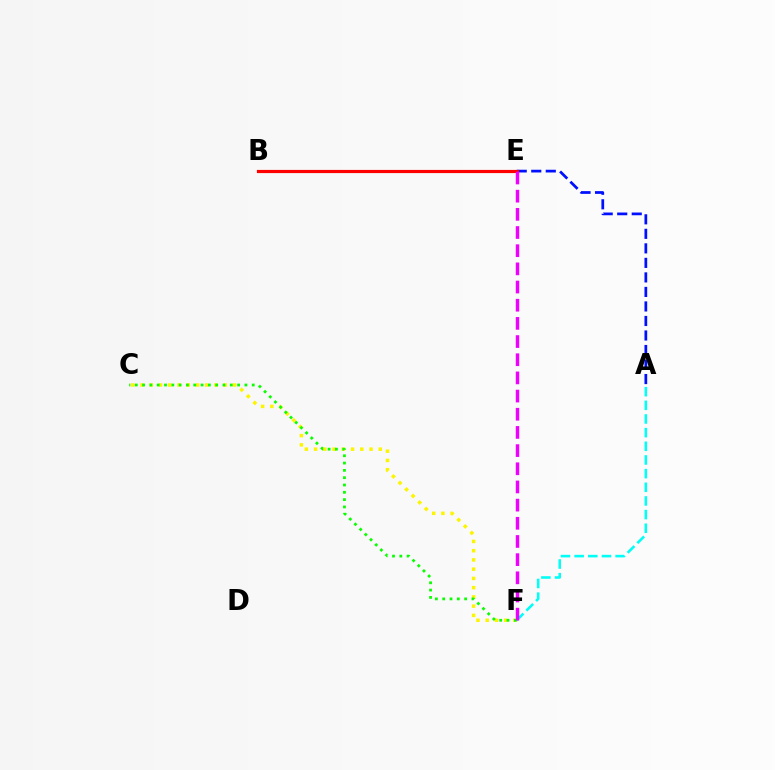{('A', 'E'): [{'color': '#0010ff', 'line_style': 'dashed', 'thickness': 1.97}], ('C', 'F'): [{'color': '#fcf500', 'line_style': 'dotted', 'thickness': 2.51}, {'color': '#08ff00', 'line_style': 'dotted', 'thickness': 1.99}], ('A', 'F'): [{'color': '#00fff6', 'line_style': 'dashed', 'thickness': 1.86}], ('B', 'E'): [{'color': '#ff0000', 'line_style': 'solid', 'thickness': 2.29}], ('E', 'F'): [{'color': '#ee00ff', 'line_style': 'dashed', 'thickness': 2.47}]}